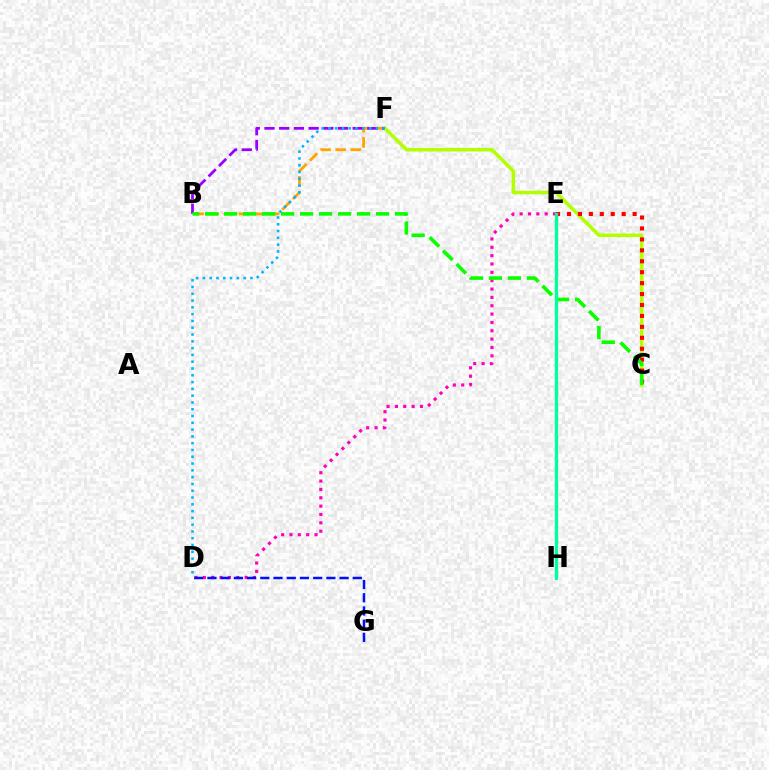{('B', 'F'): [{'color': '#ffa500', 'line_style': 'dashed', 'thickness': 2.05}, {'color': '#9b00ff', 'line_style': 'dashed', 'thickness': 2.0}], ('C', 'F'): [{'color': '#b3ff00', 'line_style': 'solid', 'thickness': 2.54}], ('D', 'E'): [{'color': '#ff00bd', 'line_style': 'dotted', 'thickness': 2.27}], ('D', 'F'): [{'color': '#00b5ff', 'line_style': 'dotted', 'thickness': 1.84}], ('C', 'E'): [{'color': '#ff0000', 'line_style': 'dotted', 'thickness': 2.97}], ('B', 'C'): [{'color': '#08ff00', 'line_style': 'dashed', 'thickness': 2.58}], ('D', 'G'): [{'color': '#0010ff', 'line_style': 'dashed', 'thickness': 1.8}], ('E', 'H'): [{'color': '#00ff9d', 'line_style': 'solid', 'thickness': 2.36}]}